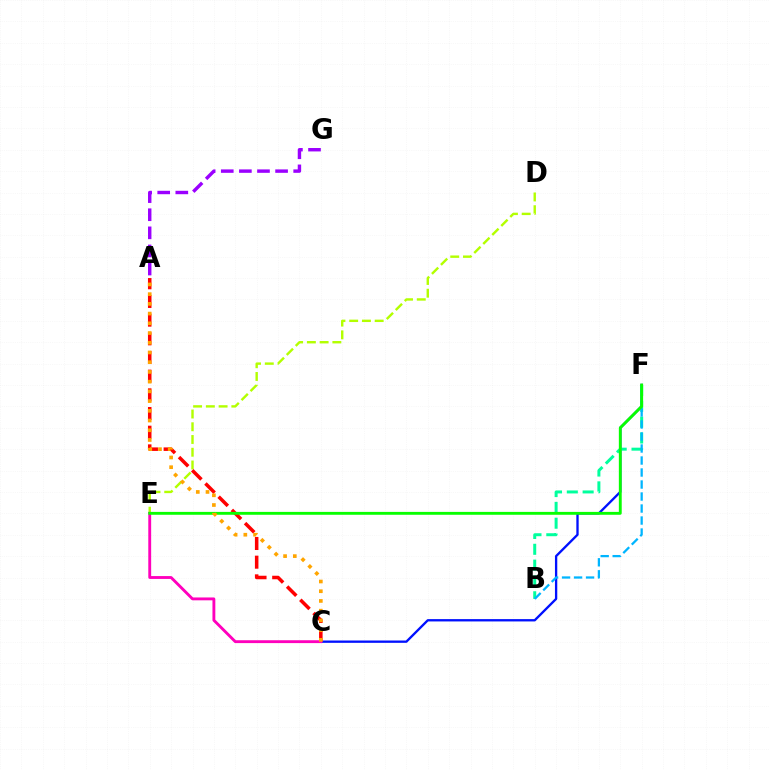{('C', 'F'): [{'color': '#0010ff', 'line_style': 'solid', 'thickness': 1.68}], ('B', 'F'): [{'color': '#00ff9d', 'line_style': 'dashed', 'thickness': 2.15}, {'color': '#00b5ff', 'line_style': 'dashed', 'thickness': 1.63}], ('D', 'E'): [{'color': '#b3ff00', 'line_style': 'dashed', 'thickness': 1.73}], ('A', 'C'): [{'color': '#ff0000', 'line_style': 'dashed', 'thickness': 2.54}, {'color': '#ffa500', 'line_style': 'dotted', 'thickness': 2.64}], ('A', 'G'): [{'color': '#9b00ff', 'line_style': 'dashed', 'thickness': 2.46}], ('C', 'E'): [{'color': '#ff00bd', 'line_style': 'solid', 'thickness': 2.06}], ('E', 'F'): [{'color': '#08ff00', 'line_style': 'solid', 'thickness': 2.07}]}